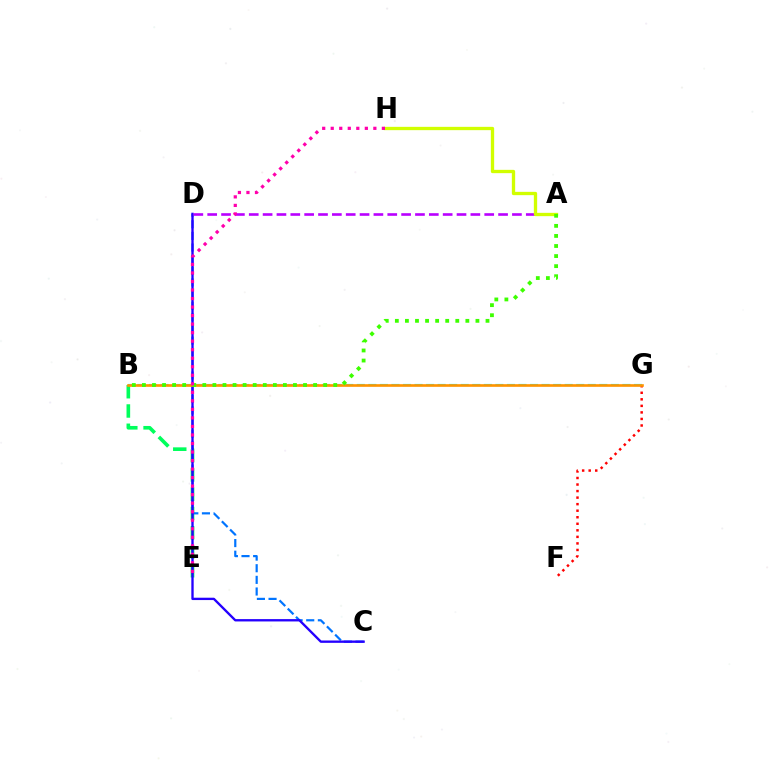{('F', 'G'): [{'color': '#ff0000', 'line_style': 'dotted', 'thickness': 1.78}], ('B', 'E'): [{'color': '#00ff5c', 'line_style': 'dashed', 'thickness': 2.62}], ('C', 'D'): [{'color': '#0074ff', 'line_style': 'dashed', 'thickness': 1.58}, {'color': '#2500ff', 'line_style': 'solid', 'thickness': 1.69}], ('B', 'G'): [{'color': '#00fff6', 'line_style': 'dashed', 'thickness': 1.57}, {'color': '#ff9400', 'line_style': 'solid', 'thickness': 1.91}], ('A', 'D'): [{'color': '#b900ff', 'line_style': 'dashed', 'thickness': 1.88}], ('A', 'H'): [{'color': '#d1ff00', 'line_style': 'solid', 'thickness': 2.39}], ('A', 'B'): [{'color': '#3dff00', 'line_style': 'dotted', 'thickness': 2.74}], ('E', 'H'): [{'color': '#ff00ac', 'line_style': 'dotted', 'thickness': 2.32}]}